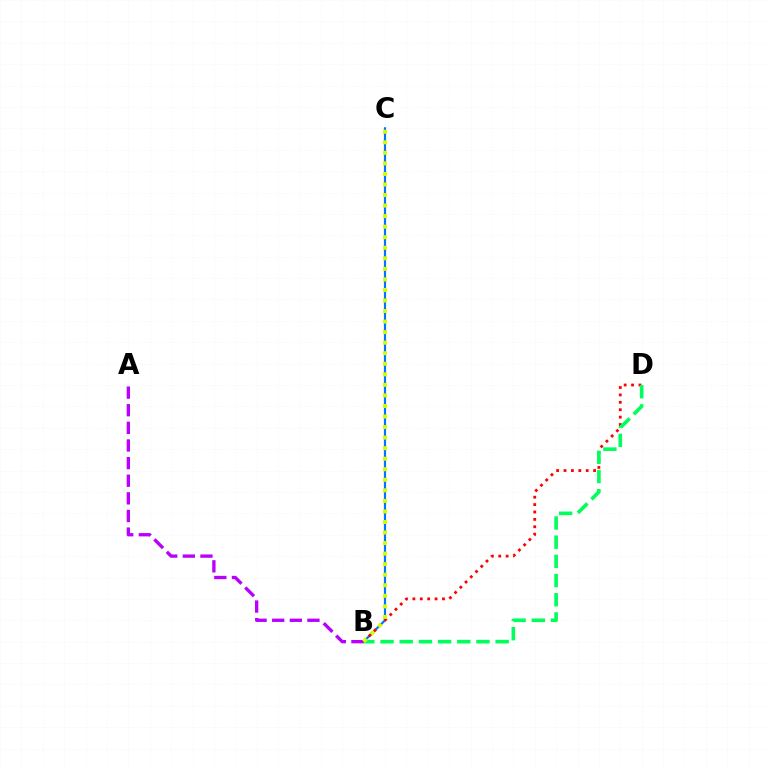{('B', 'C'): [{'color': '#0074ff', 'line_style': 'solid', 'thickness': 1.57}, {'color': '#d1ff00', 'line_style': 'dotted', 'thickness': 2.87}], ('B', 'D'): [{'color': '#ff0000', 'line_style': 'dotted', 'thickness': 2.01}, {'color': '#00ff5c', 'line_style': 'dashed', 'thickness': 2.61}], ('A', 'B'): [{'color': '#b900ff', 'line_style': 'dashed', 'thickness': 2.39}]}